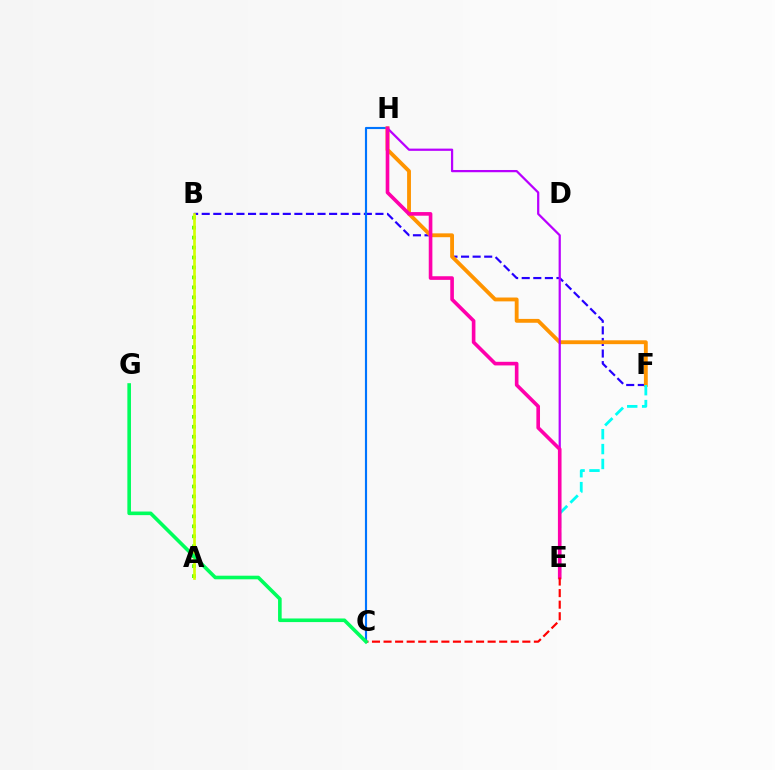{('B', 'F'): [{'color': '#2500ff', 'line_style': 'dashed', 'thickness': 1.57}], ('C', 'H'): [{'color': '#0074ff', 'line_style': 'solid', 'thickness': 1.55}], ('F', 'H'): [{'color': '#ff9400', 'line_style': 'solid', 'thickness': 2.77}], ('E', 'H'): [{'color': '#b900ff', 'line_style': 'solid', 'thickness': 1.61}, {'color': '#ff00ac', 'line_style': 'solid', 'thickness': 2.61}], ('E', 'F'): [{'color': '#00fff6', 'line_style': 'dashed', 'thickness': 2.02}], ('A', 'B'): [{'color': '#3dff00', 'line_style': 'dotted', 'thickness': 2.71}, {'color': '#d1ff00', 'line_style': 'solid', 'thickness': 1.92}], ('C', 'E'): [{'color': '#ff0000', 'line_style': 'dashed', 'thickness': 1.57}], ('C', 'G'): [{'color': '#00ff5c', 'line_style': 'solid', 'thickness': 2.6}]}